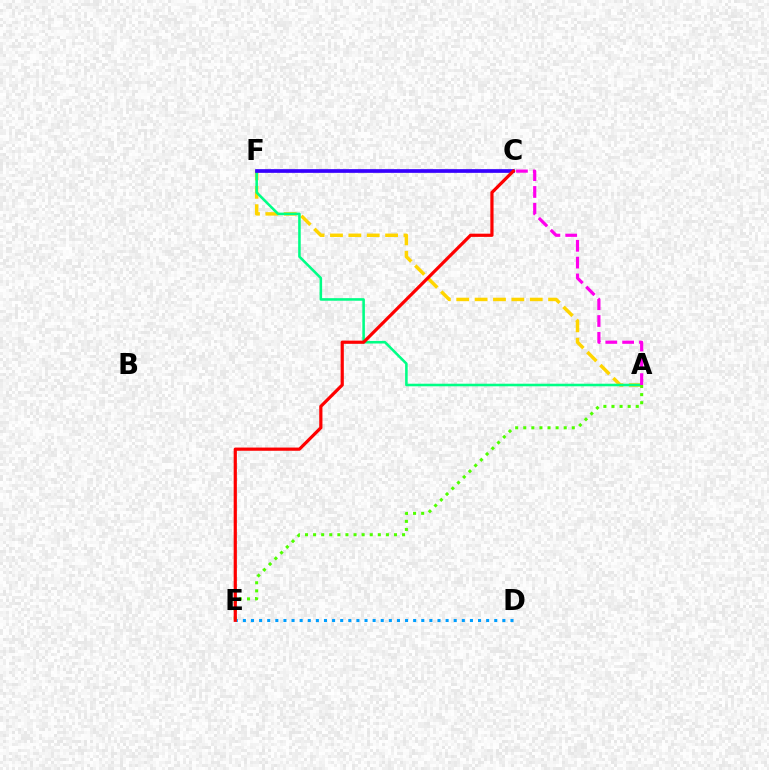{('A', 'F'): [{'color': '#ffd500', 'line_style': 'dashed', 'thickness': 2.5}, {'color': '#00ff86', 'line_style': 'solid', 'thickness': 1.85}], ('D', 'E'): [{'color': '#009eff', 'line_style': 'dotted', 'thickness': 2.2}], ('A', 'C'): [{'color': '#ff00ed', 'line_style': 'dashed', 'thickness': 2.28}], ('C', 'F'): [{'color': '#3700ff', 'line_style': 'solid', 'thickness': 2.66}], ('A', 'E'): [{'color': '#4fff00', 'line_style': 'dotted', 'thickness': 2.2}], ('C', 'E'): [{'color': '#ff0000', 'line_style': 'solid', 'thickness': 2.31}]}